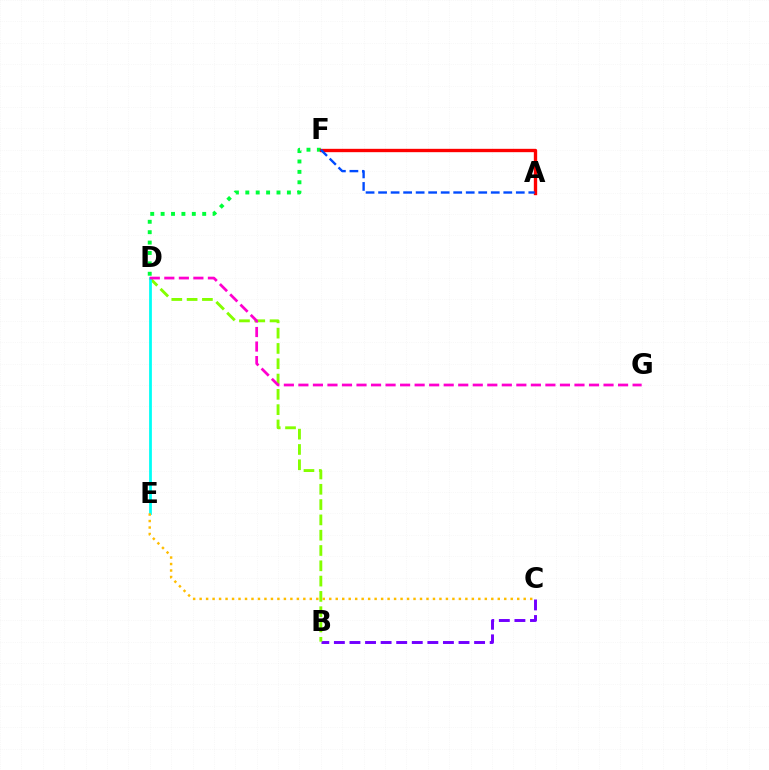{('B', 'C'): [{'color': '#7200ff', 'line_style': 'dashed', 'thickness': 2.12}], ('B', 'D'): [{'color': '#84ff00', 'line_style': 'dashed', 'thickness': 2.08}], ('D', 'F'): [{'color': '#00ff39', 'line_style': 'dotted', 'thickness': 2.82}], ('A', 'F'): [{'color': '#ff0000', 'line_style': 'solid', 'thickness': 2.41}, {'color': '#004bff', 'line_style': 'dashed', 'thickness': 1.7}], ('D', 'E'): [{'color': '#00fff6', 'line_style': 'solid', 'thickness': 1.99}], ('D', 'G'): [{'color': '#ff00cf', 'line_style': 'dashed', 'thickness': 1.97}], ('C', 'E'): [{'color': '#ffbd00', 'line_style': 'dotted', 'thickness': 1.76}]}